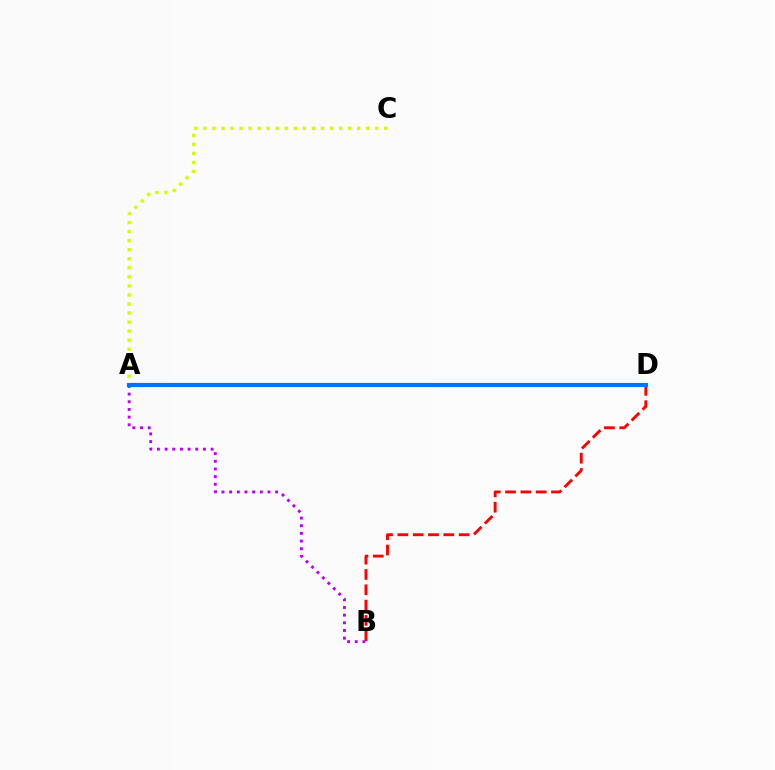{('B', 'D'): [{'color': '#ff0000', 'line_style': 'dashed', 'thickness': 2.08}], ('A', 'B'): [{'color': '#b900ff', 'line_style': 'dotted', 'thickness': 2.08}], ('A', 'D'): [{'color': '#00ff5c', 'line_style': 'dashed', 'thickness': 1.8}, {'color': '#0074ff', 'line_style': 'solid', 'thickness': 3.0}], ('A', 'C'): [{'color': '#d1ff00', 'line_style': 'dotted', 'thickness': 2.46}]}